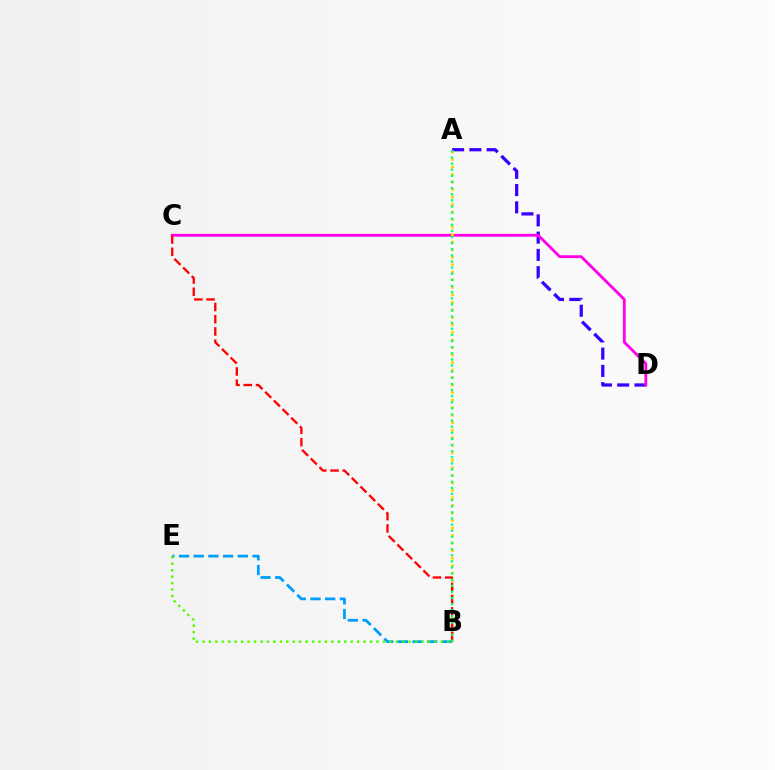{('B', 'E'): [{'color': '#009eff', 'line_style': 'dashed', 'thickness': 2.0}, {'color': '#4fff00', 'line_style': 'dotted', 'thickness': 1.75}], ('A', 'D'): [{'color': '#3700ff', 'line_style': 'dashed', 'thickness': 2.35}], ('C', 'D'): [{'color': '#ff00ed', 'line_style': 'solid', 'thickness': 2.03}], ('A', 'B'): [{'color': '#ffd500', 'line_style': 'dotted', 'thickness': 2.04}, {'color': '#00ff86', 'line_style': 'dotted', 'thickness': 1.66}], ('B', 'C'): [{'color': '#ff0000', 'line_style': 'dashed', 'thickness': 1.66}]}